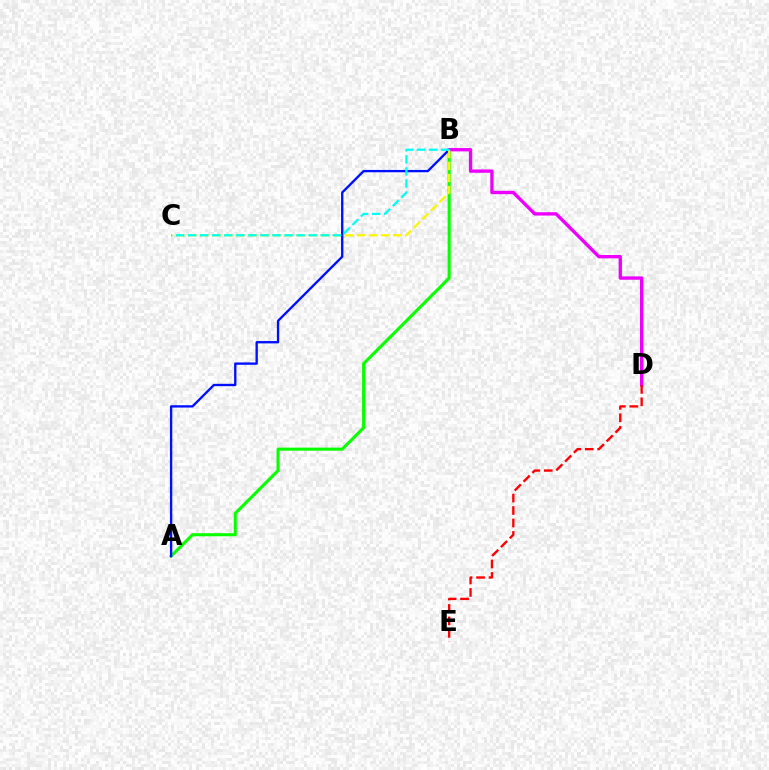{('A', 'B'): [{'color': '#08ff00', 'line_style': 'solid', 'thickness': 2.2}, {'color': '#0010ff', 'line_style': 'solid', 'thickness': 1.69}], ('B', 'D'): [{'color': '#ee00ff', 'line_style': 'solid', 'thickness': 2.4}], ('B', 'C'): [{'color': '#fcf500', 'line_style': 'dashed', 'thickness': 1.64}, {'color': '#00fff6', 'line_style': 'dashed', 'thickness': 1.64}], ('D', 'E'): [{'color': '#ff0000', 'line_style': 'dashed', 'thickness': 1.69}]}